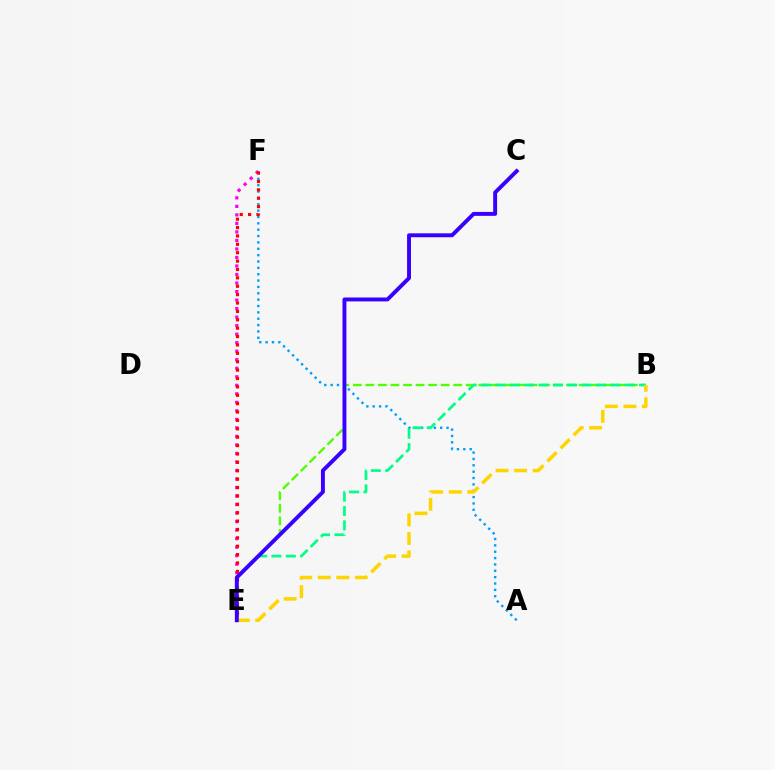{('E', 'F'): [{'color': '#ff00ed', 'line_style': 'dotted', 'thickness': 2.31}, {'color': '#ff0000', 'line_style': 'dotted', 'thickness': 2.28}], ('A', 'F'): [{'color': '#009eff', 'line_style': 'dotted', 'thickness': 1.73}], ('B', 'E'): [{'color': '#4fff00', 'line_style': 'dashed', 'thickness': 1.7}, {'color': '#00ff86', 'line_style': 'dashed', 'thickness': 1.95}, {'color': '#ffd500', 'line_style': 'dashed', 'thickness': 2.52}], ('C', 'E'): [{'color': '#3700ff', 'line_style': 'solid', 'thickness': 2.81}]}